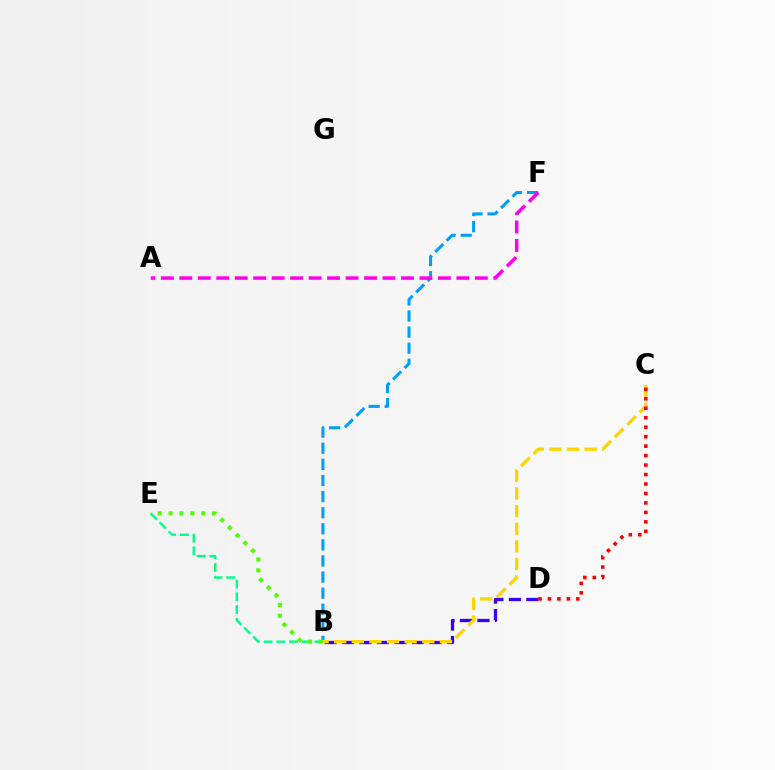{('B', 'D'): [{'color': '#3700ff', 'line_style': 'dashed', 'thickness': 2.38}], ('B', 'E'): [{'color': '#00ff86', 'line_style': 'dashed', 'thickness': 1.73}, {'color': '#4fff00', 'line_style': 'dotted', 'thickness': 2.95}], ('B', 'F'): [{'color': '#009eff', 'line_style': 'dashed', 'thickness': 2.19}], ('B', 'C'): [{'color': '#ffd500', 'line_style': 'dashed', 'thickness': 2.39}], ('C', 'D'): [{'color': '#ff0000', 'line_style': 'dotted', 'thickness': 2.57}], ('A', 'F'): [{'color': '#ff00ed', 'line_style': 'dashed', 'thickness': 2.51}]}